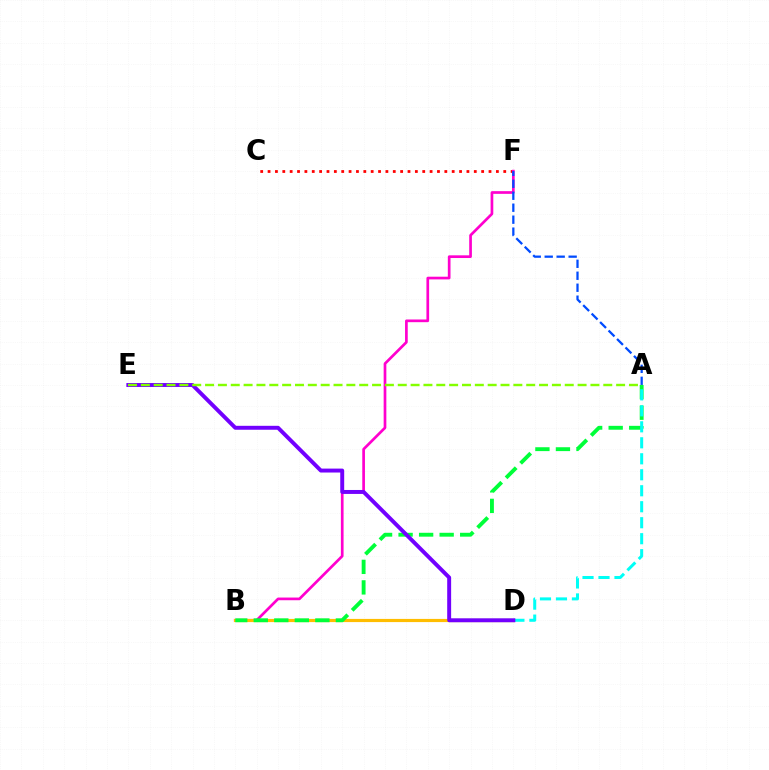{('C', 'F'): [{'color': '#ff0000', 'line_style': 'dotted', 'thickness': 2.0}], ('B', 'F'): [{'color': '#ff00cf', 'line_style': 'solid', 'thickness': 1.94}], ('B', 'D'): [{'color': '#ffbd00', 'line_style': 'solid', 'thickness': 2.29}], ('A', 'F'): [{'color': '#004bff', 'line_style': 'dashed', 'thickness': 1.63}], ('A', 'B'): [{'color': '#00ff39', 'line_style': 'dashed', 'thickness': 2.79}], ('A', 'D'): [{'color': '#00fff6', 'line_style': 'dashed', 'thickness': 2.17}], ('D', 'E'): [{'color': '#7200ff', 'line_style': 'solid', 'thickness': 2.83}], ('A', 'E'): [{'color': '#84ff00', 'line_style': 'dashed', 'thickness': 1.75}]}